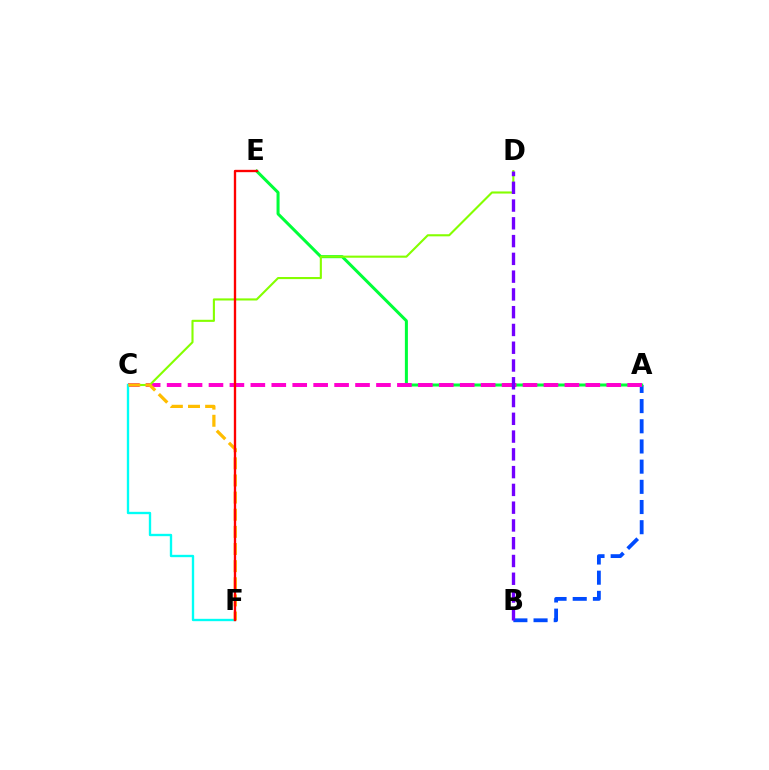{('A', 'B'): [{'color': '#004bff', 'line_style': 'dashed', 'thickness': 2.74}], ('A', 'E'): [{'color': '#00ff39', 'line_style': 'solid', 'thickness': 2.18}], ('A', 'C'): [{'color': '#ff00cf', 'line_style': 'dashed', 'thickness': 2.84}], ('C', 'D'): [{'color': '#84ff00', 'line_style': 'solid', 'thickness': 1.52}], ('C', 'F'): [{'color': '#00fff6', 'line_style': 'solid', 'thickness': 1.69}, {'color': '#ffbd00', 'line_style': 'dashed', 'thickness': 2.33}], ('B', 'D'): [{'color': '#7200ff', 'line_style': 'dashed', 'thickness': 2.41}], ('E', 'F'): [{'color': '#ff0000', 'line_style': 'solid', 'thickness': 1.69}]}